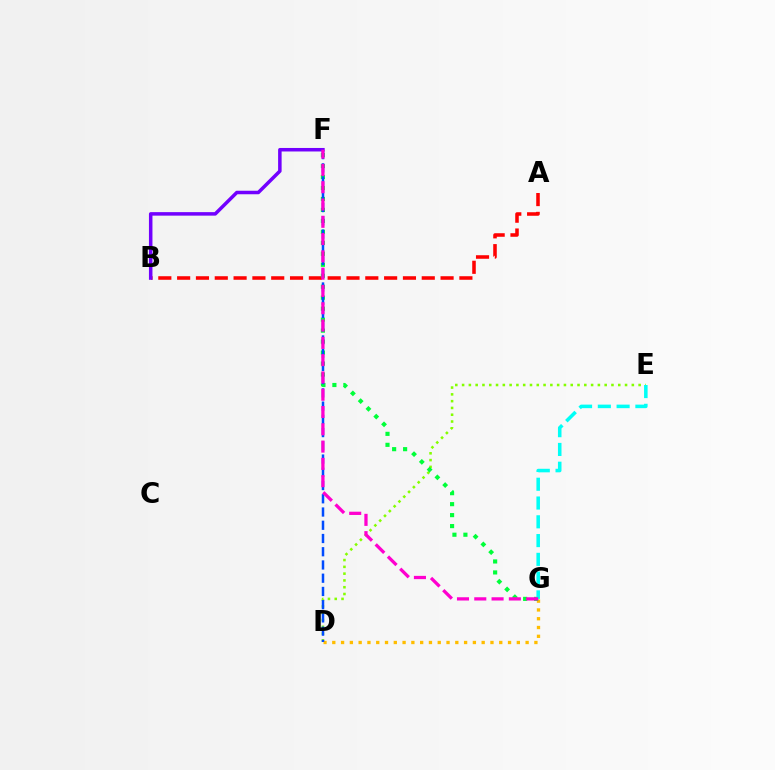{('A', 'B'): [{'color': '#ff0000', 'line_style': 'dashed', 'thickness': 2.56}], ('D', 'E'): [{'color': '#84ff00', 'line_style': 'dotted', 'thickness': 1.84}], ('D', 'G'): [{'color': '#ffbd00', 'line_style': 'dotted', 'thickness': 2.39}], ('B', 'F'): [{'color': '#7200ff', 'line_style': 'solid', 'thickness': 2.53}], ('F', 'G'): [{'color': '#00ff39', 'line_style': 'dotted', 'thickness': 2.98}, {'color': '#ff00cf', 'line_style': 'dashed', 'thickness': 2.35}], ('D', 'F'): [{'color': '#004bff', 'line_style': 'dashed', 'thickness': 1.8}], ('E', 'G'): [{'color': '#00fff6', 'line_style': 'dashed', 'thickness': 2.55}]}